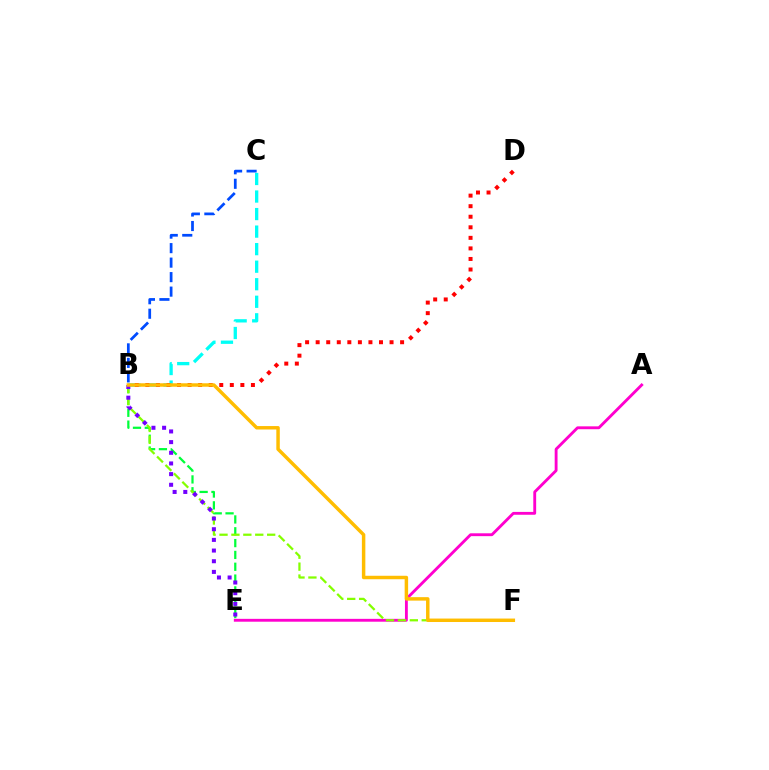{('B', 'C'): [{'color': '#00fff6', 'line_style': 'dashed', 'thickness': 2.38}, {'color': '#004bff', 'line_style': 'dashed', 'thickness': 1.97}], ('A', 'E'): [{'color': '#ff00cf', 'line_style': 'solid', 'thickness': 2.06}], ('B', 'E'): [{'color': '#00ff39', 'line_style': 'dashed', 'thickness': 1.61}, {'color': '#7200ff', 'line_style': 'dotted', 'thickness': 2.9}], ('B', 'F'): [{'color': '#84ff00', 'line_style': 'dashed', 'thickness': 1.62}, {'color': '#ffbd00', 'line_style': 'solid', 'thickness': 2.49}], ('B', 'D'): [{'color': '#ff0000', 'line_style': 'dotted', 'thickness': 2.87}]}